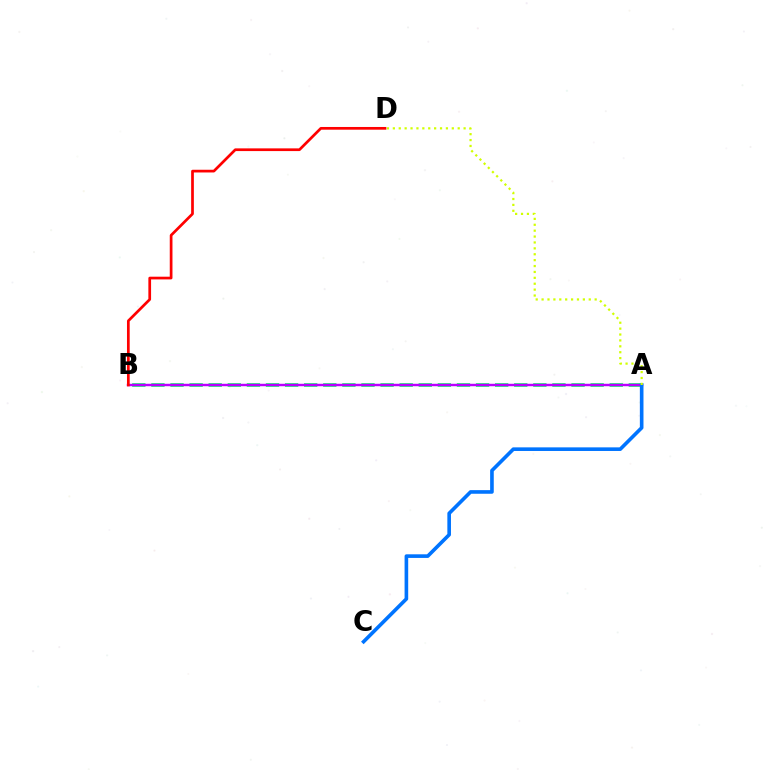{('A', 'B'): [{'color': '#00ff5c', 'line_style': 'dashed', 'thickness': 2.59}, {'color': '#b900ff', 'line_style': 'solid', 'thickness': 1.75}], ('A', 'C'): [{'color': '#0074ff', 'line_style': 'solid', 'thickness': 2.61}], ('A', 'D'): [{'color': '#d1ff00', 'line_style': 'dotted', 'thickness': 1.6}], ('B', 'D'): [{'color': '#ff0000', 'line_style': 'solid', 'thickness': 1.95}]}